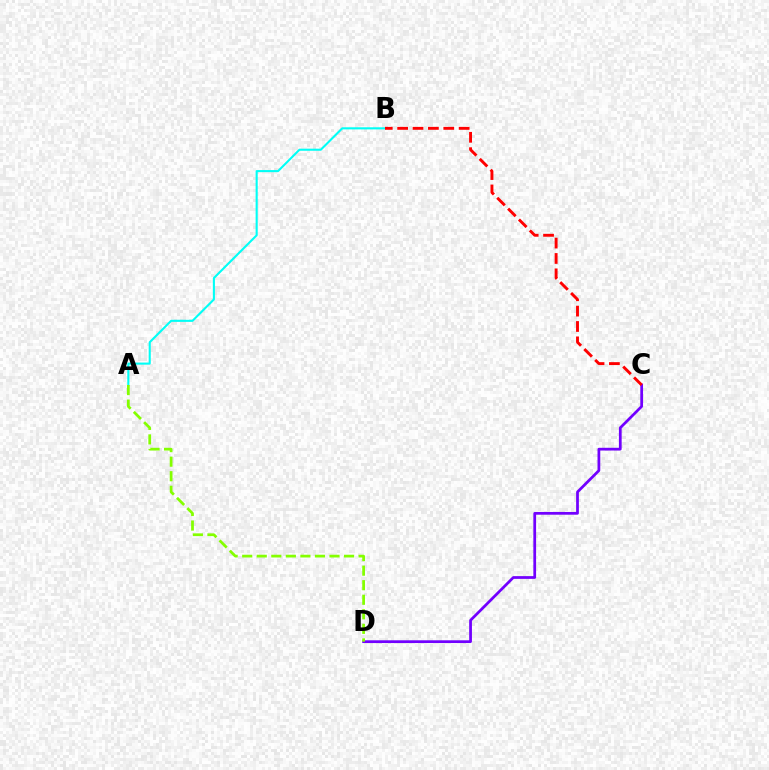{('A', 'B'): [{'color': '#00fff6', 'line_style': 'solid', 'thickness': 1.51}], ('C', 'D'): [{'color': '#7200ff', 'line_style': 'solid', 'thickness': 1.98}], ('A', 'D'): [{'color': '#84ff00', 'line_style': 'dashed', 'thickness': 1.98}], ('B', 'C'): [{'color': '#ff0000', 'line_style': 'dashed', 'thickness': 2.09}]}